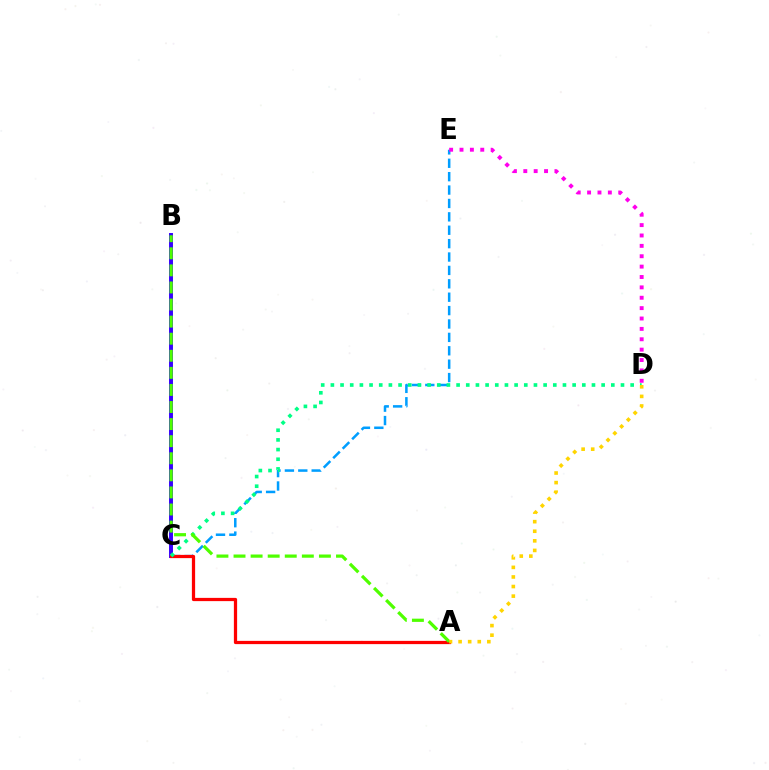{('C', 'E'): [{'color': '#009eff', 'line_style': 'dashed', 'thickness': 1.82}], ('B', 'C'): [{'color': '#3700ff', 'line_style': 'solid', 'thickness': 2.84}], ('A', 'C'): [{'color': '#ff0000', 'line_style': 'solid', 'thickness': 2.33}], ('D', 'E'): [{'color': '#ff00ed', 'line_style': 'dotted', 'thickness': 2.82}], ('C', 'D'): [{'color': '#00ff86', 'line_style': 'dotted', 'thickness': 2.63}], ('A', 'B'): [{'color': '#4fff00', 'line_style': 'dashed', 'thickness': 2.32}], ('A', 'D'): [{'color': '#ffd500', 'line_style': 'dotted', 'thickness': 2.6}]}